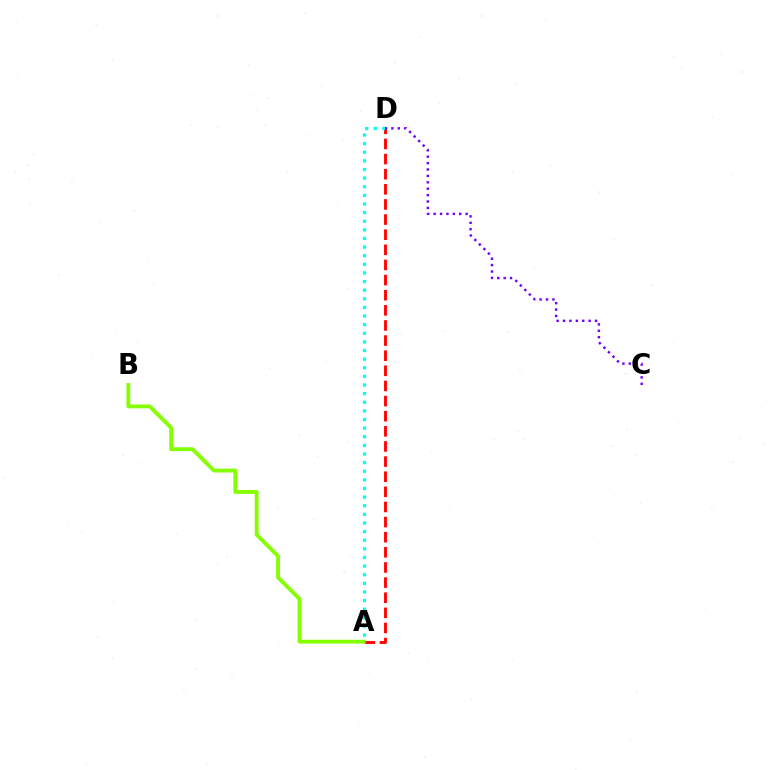{('A', 'D'): [{'color': '#ff0000', 'line_style': 'dashed', 'thickness': 2.05}, {'color': '#00fff6', 'line_style': 'dotted', 'thickness': 2.34}], ('C', 'D'): [{'color': '#7200ff', 'line_style': 'dotted', 'thickness': 1.74}], ('A', 'B'): [{'color': '#84ff00', 'line_style': 'solid', 'thickness': 2.76}]}